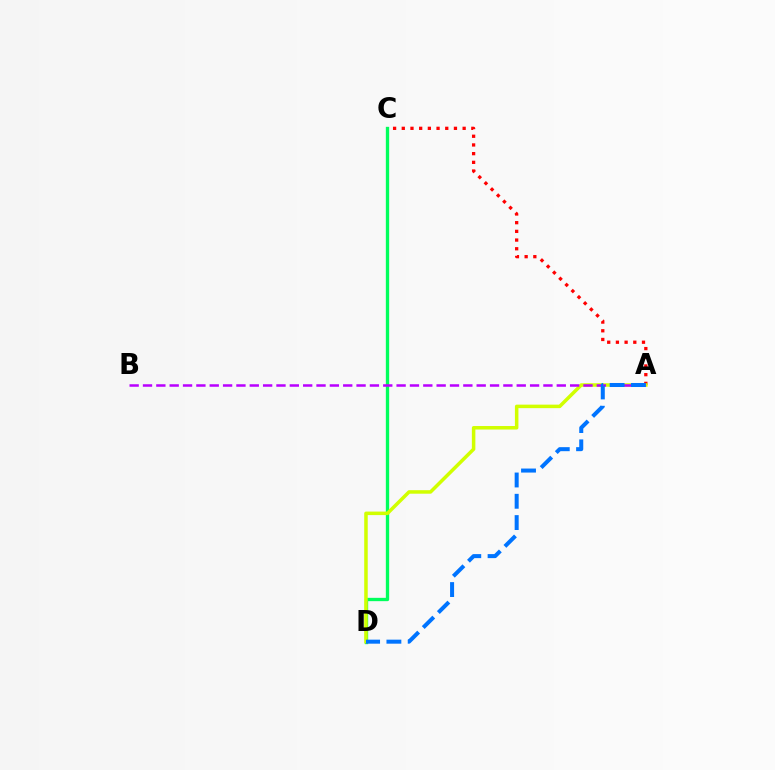{('C', 'D'): [{'color': '#00ff5c', 'line_style': 'solid', 'thickness': 2.39}], ('A', 'C'): [{'color': '#ff0000', 'line_style': 'dotted', 'thickness': 2.36}], ('A', 'D'): [{'color': '#d1ff00', 'line_style': 'solid', 'thickness': 2.53}, {'color': '#0074ff', 'line_style': 'dashed', 'thickness': 2.89}], ('A', 'B'): [{'color': '#b900ff', 'line_style': 'dashed', 'thickness': 1.81}]}